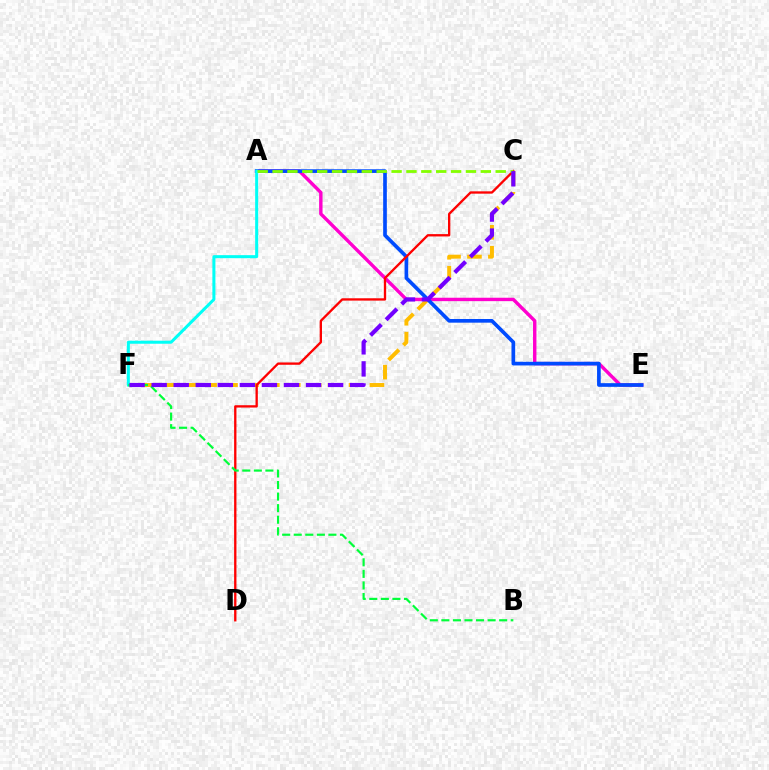{('A', 'E'): [{'color': '#ff00cf', 'line_style': 'solid', 'thickness': 2.45}, {'color': '#004bff', 'line_style': 'solid', 'thickness': 2.64}], ('C', 'F'): [{'color': '#ffbd00', 'line_style': 'dashed', 'thickness': 2.84}, {'color': '#7200ff', 'line_style': 'dashed', 'thickness': 3.0}], ('A', 'F'): [{'color': '#00fff6', 'line_style': 'solid', 'thickness': 2.18}], ('C', 'D'): [{'color': '#ff0000', 'line_style': 'solid', 'thickness': 1.67}], ('B', 'F'): [{'color': '#00ff39', 'line_style': 'dashed', 'thickness': 1.57}], ('A', 'C'): [{'color': '#84ff00', 'line_style': 'dashed', 'thickness': 2.02}]}